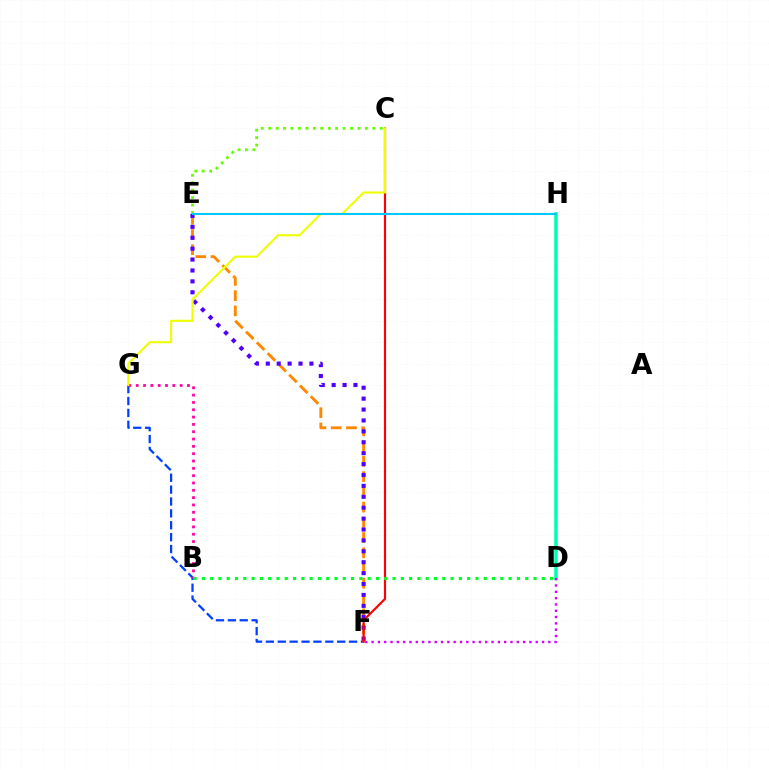{('F', 'G'): [{'color': '#003fff', 'line_style': 'dashed', 'thickness': 1.61}], ('D', 'H'): [{'color': '#00ffaf', 'line_style': 'solid', 'thickness': 2.55}], ('D', 'F'): [{'color': '#d600ff', 'line_style': 'dotted', 'thickness': 1.72}], ('E', 'F'): [{'color': '#ff8800', 'line_style': 'dashed', 'thickness': 2.07}, {'color': '#4f00ff', 'line_style': 'dotted', 'thickness': 2.96}], ('C', 'E'): [{'color': '#66ff00', 'line_style': 'dotted', 'thickness': 2.02}], ('B', 'G'): [{'color': '#ff00a0', 'line_style': 'dotted', 'thickness': 1.99}], ('C', 'F'): [{'color': '#ff0000', 'line_style': 'solid', 'thickness': 1.57}], ('C', 'G'): [{'color': '#eeff00', 'line_style': 'solid', 'thickness': 1.5}], ('E', 'H'): [{'color': '#00c7ff', 'line_style': 'solid', 'thickness': 1.5}], ('B', 'D'): [{'color': '#00ff27', 'line_style': 'dotted', 'thickness': 2.25}]}